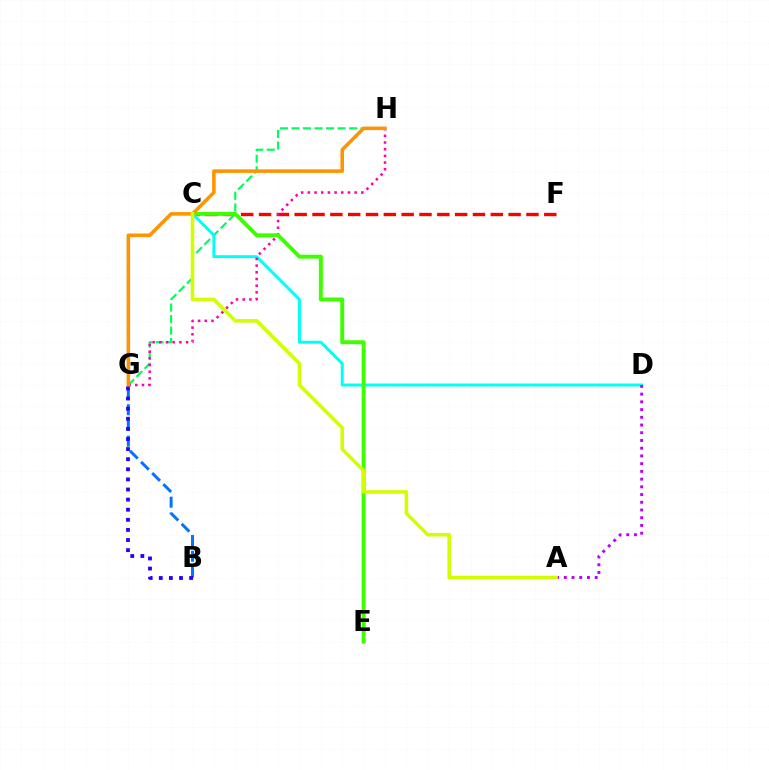{('C', 'F'): [{'color': '#ff0000', 'line_style': 'dashed', 'thickness': 2.42}], ('G', 'H'): [{'color': '#00ff5c', 'line_style': 'dashed', 'thickness': 1.57}, {'color': '#ff00ac', 'line_style': 'dotted', 'thickness': 1.82}, {'color': '#ff9400', 'line_style': 'solid', 'thickness': 2.56}], ('C', 'D'): [{'color': '#00fff6', 'line_style': 'solid', 'thickness': 2.14}], ('A', 'D'): [{'color': '#b900ff', 'line_style': 'dotted', 'thickness': 2.1}], ('C', 'E'): [{'color': '#3dff00', 'line_style': 'solid', 'thickness': 2.83}], ('B', 'G'): [{'color': '#0074ff', 'line_style': 'dashed', 'thickness': 2.14}, {'color': '#2500ff', 'line_style': 'dotted', 'thickness': 2.75}], ('A', 'C'): [{'color': '#d1ff00', 'line_style': 'solid', 'thickness': 2.56}]}